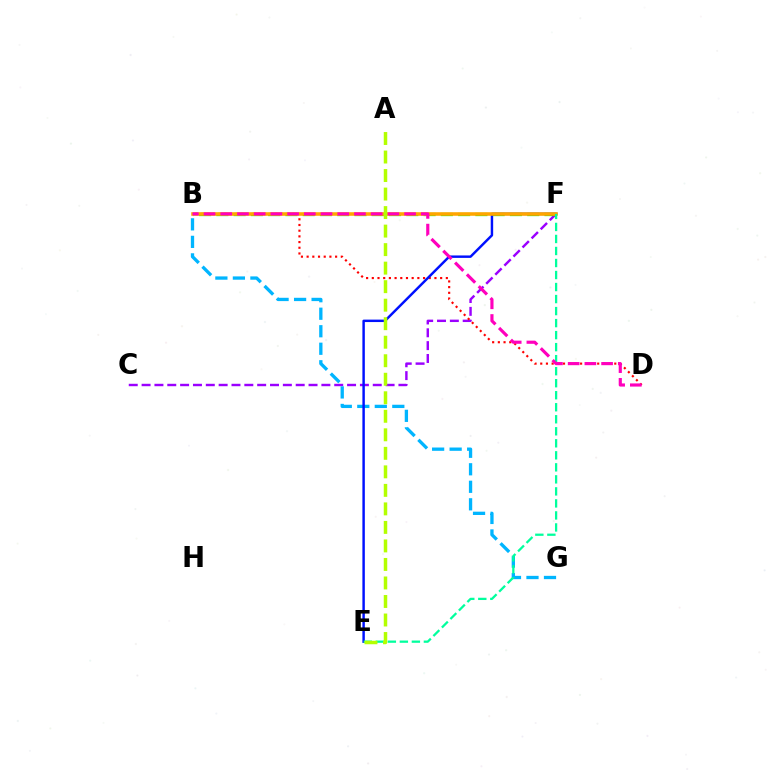{('C', 'F'): [{'color': '#9b00ff', 'line_style': 'dashed', 'thickness': 1.74}], ('B', 'G'): [{'color': '#00b5ff', 'line_style': 'dashed', 'thickness': 2.38}], ('B', 'D'): [{'color': '#ff0000', 'line_style': 'dotted', 'thickness': 1.55}, {'color': '#ff00bd', 'line_style': 'dashed', 'thickness': 2.27}], ('B', 'F'): [{'color': '#08ff00', 'line_style': 'dashed', 'thickness': 2.35}, {'color': '#ffa500', 'line_style': 'solid', 'thickness': 2.57}], ('E', 'F'): [{'color': '#0010ff', 'line_style': 'solid', 'thickness': 1.76}, {'color': '#00ff9d', 'line_style': 'dashed', 'thickness': 1.63}], ('A', 'E'): [{'color': '#b3ff00', 'line_style': 'dashed', 'thickness': 2.52}]}